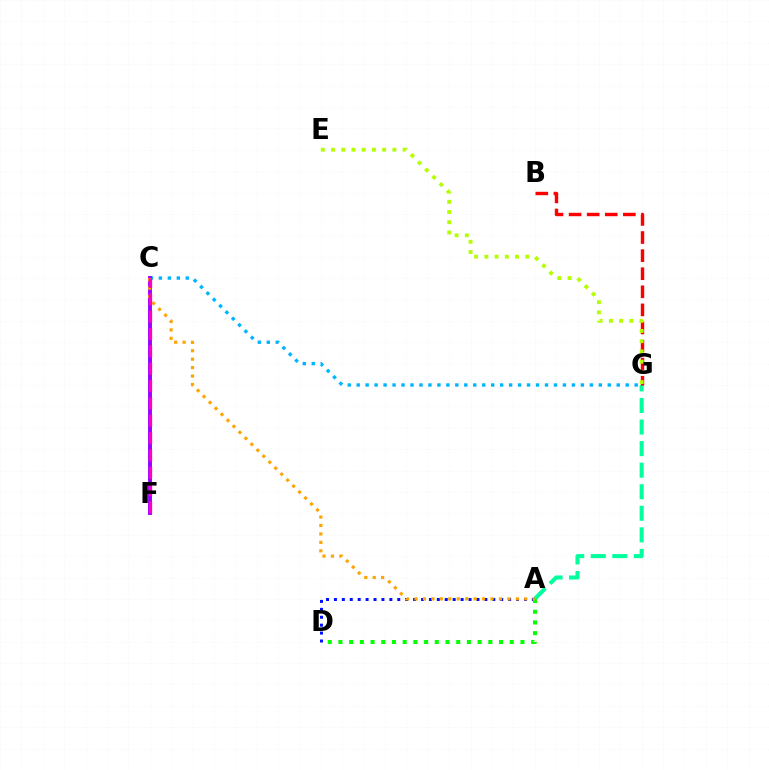{('A', 'D'): [{'color': '#0010ff', 'line_style': 'dotted', 'thickness': 2.15}, {'color': '#08ff00', 'line_style': 'dotted', 'thickness': 2.91}], ('A', 'G'): [{'color': '#00ff9d', 'line_style': 'dashed', 'thickness': 2.93}], ('C', 'G'): [{'color': '#00b5ff', 'line_style': 'dotted', 'thickness': 2.44}], ('B', 'G'): [{'color': '#ff0000', 'line_style': 'dashed', 'thickness': 2.46}], ('C', 'F'): [{'color': '#9b00ff', 'line_style': 'solid', 'thickness': 2.81}, {'color': '#ff00bd', 'line_style': 'dashed', 'thickness': 2.36}], ('A', 'C'): [{'color': '#ffa500', 'line_style': 'dotted', 'thickness': 2.29}], ('E', 'G'): [{'color': '#b3ff00', 'line_style': 'dotted', 'thickness': 2.78}]}